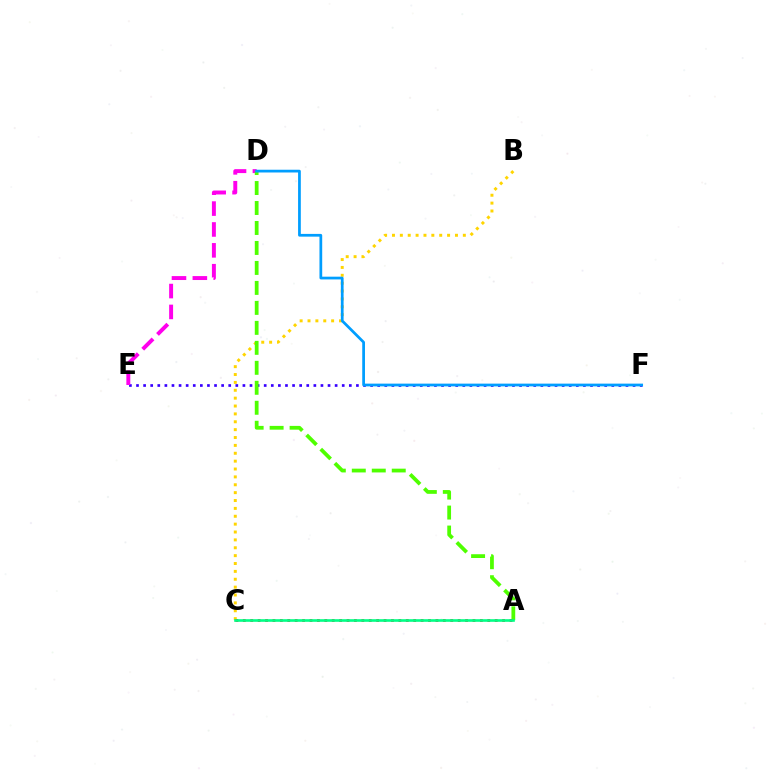{('B', 'C'): [{'color': '#ffd500', 'line_style': 'dotted', 'thickness': 2.14}], ('E', 'F'): [{'color': '#3700ff', 'line_style': 'dotted', 'thickness': 1.93}], ('D', 'E'): [{'color': '#ff00ed', 'line_style': 'dashed', 'thickness': 2.84}], ('A', 'D'): [{'color': '#4fff00', 'line_style': 'dashed', 'thickness': 2.71}], ('A', 'C'): [{'color': '#ff0000', 'line_style': 'dotted', 'thickness': 2.01}, {'color': '#00ff86', 'line_style': 'solid', 'thickness': 1.9}], ('D', 'F'): [{'color': '#009eff', 'line_style': 'solid', 'thickness': 1.97}]}